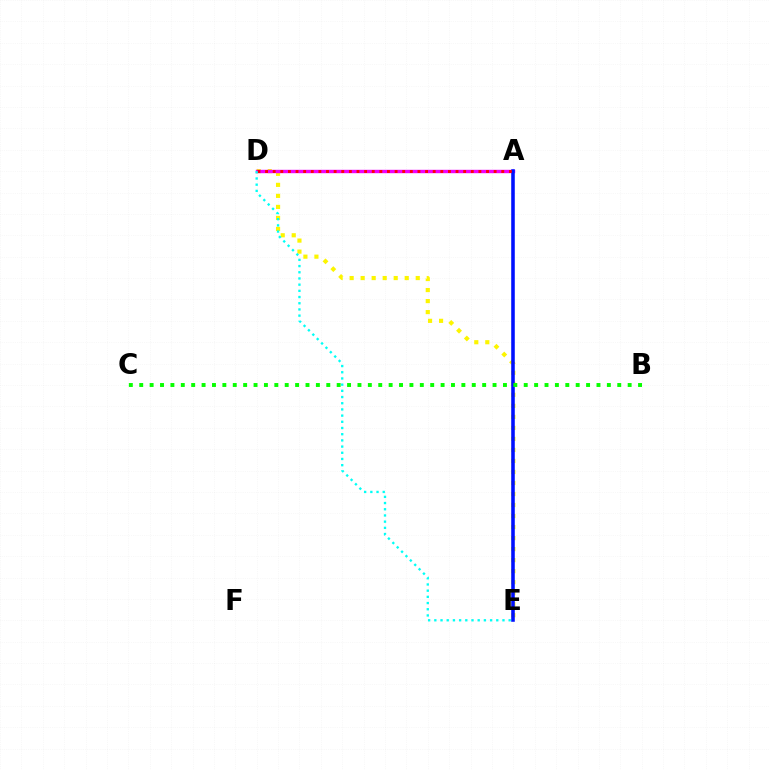{('D', 'E'): [{'color': '#fcf500', 'line_style': 'dotted', 'thickness': 2.99}, {'color': '#00fff6', 'line_style': 'dotted', 'thickness': 1.68}], ('A', 'D'): [{'color': '#ee00ff', 'line_style': 'solid', 'thickness': 2.45}, {'color': '#ff0000', 'line_style': 'dotted', 'thickness': 2.07}], ('A', 'E'): [{'color': '#0010ff', 'line_style': 'solid', 'thickness': 2.57}], ('B', 'C'): [{'color': '#08ff00', 'line_style': 'dotted', 'thickness': 2.82}]}